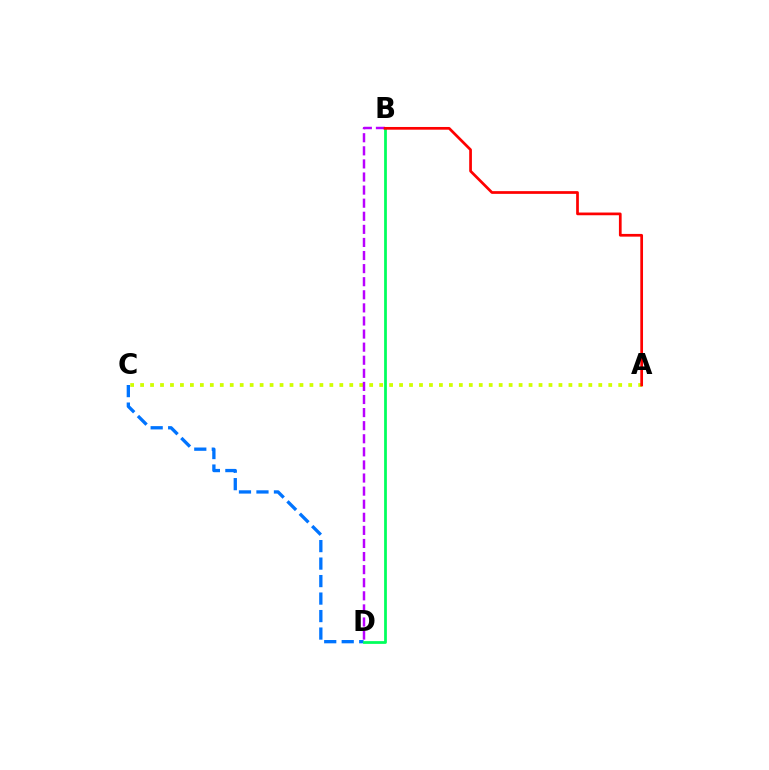{('A', 'C'): [{'color': '#d1ff00', 'line_style': 'dotted', 'thickness': 2.71}], ('C', 'D'): [{'color': '#0074ff', 'line_style': 'dashed', 'thickness': 2.38}], ('B', 'D'): [{'color': '#b900ff', 'line_style': 'dashed', 'thickness': 1.78}, {'color': '#00ff5c', 'line_style': 'solid', 'thickness': 1.98}], ('A', 'B'): [{'color': '#ff0000', 'line_style': 'solid', 'thickness': 1.96}]}